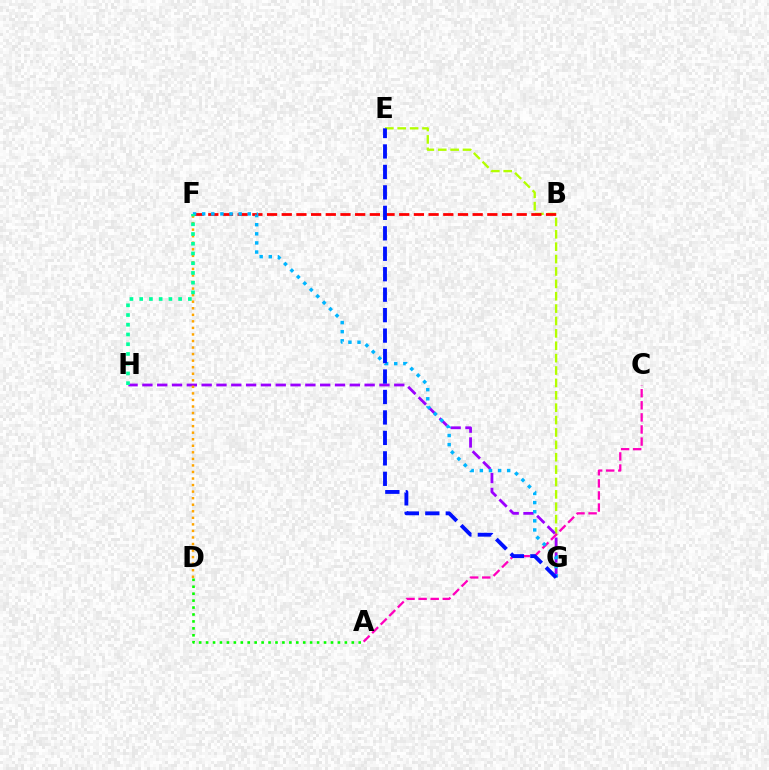{('E', 'G'): [{'color': '#b3ff00', 'line_style': 'dashed', 'thickness': 1.68}, {'color': '#0010ff', 'line_style': 'dashed', 'thickness': 2.78}], ('G', 'H'): [{'color': '#9b00ff', 'line_style': 'dashed', 'thickness': 2.01}], ('A', 'C'): [{'color': '#ff00bd', 'line_style': 'dashed', 'thickness': 1.64}], ('D', 'F'): [{'color': '#ffa500', 'line_style': 'dotted', 'thickness': 1.78}], ('B', 'F'): [{'color': '#ff0000', 'line_style': 'dashed', 'thickness': 2.0}], ('A', 'D'): [{'color': '#08ff00', 'line_style': 'dotted', 'thickness': 1.88}], ('F', 'G'): [{'color': '#00b5ff', 'line_style': 'dotted', 'thickness': 2.48}], ('F', 'H'): [{'color': '#00ff9d', 'line_style': 'dotted', 'thickness': 2.64}]}